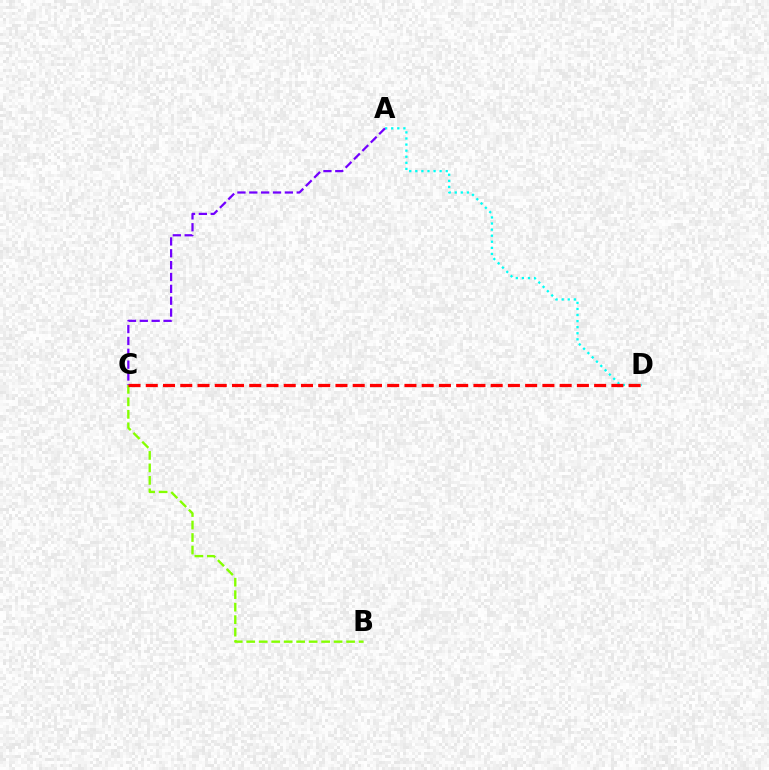{('A', 'D'): [{'color': '#00fff6', 'line_style': 'dotted', 'thickness': 1.65}], ('B', 'C'): [{'color': '#84ff00', 'line_style': 'dashed', 'thickness': 1.7}], ('C', 'D'): [{'color': '#ff0000', 'line_style': 'dashed', 'thickness': 2.34}], ('A', 'C'): [{'color': '#7200ff', 'line_style': 'dashed', 'thickness': 1.61}]}